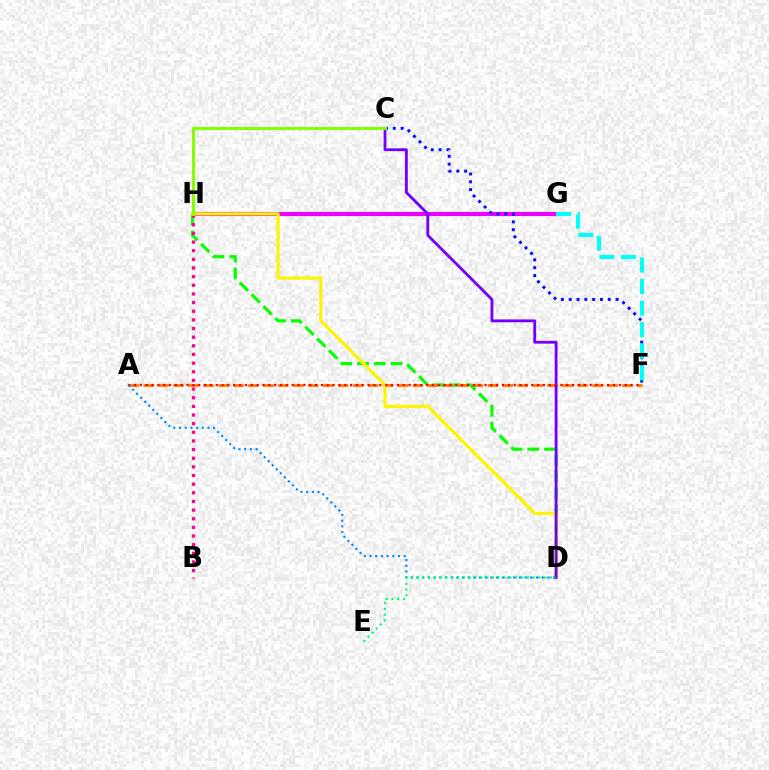{('G', 'H'): [{'color': '#ee00ff', 'line_style': 'solid', 'thickness': 2.95}], ('C', 'F'): [{'color': '#0010ff', 'line_style': 'dotted', 'thickness': 2.12}], ('D', 'H'): [{'color': '#08ff00', 'line_style': 'dashed', 'thickness': 2.28}, {'color': '#fcf500', 'line_style': 'solid', 'thickness': 2.29}], ('F', 'G'): [{'color': '#00fff6', 'line_style': 'dashed', 'thickness': 2.93}], ('A', 'F'): [{'color': '#ff7c00', 'line_style': 'dashed', 'thickness': 2.03}, {'color': '#ff0000', 'line_style': 'dotted', 'thickness': 1.59}], ('B', 'H'): [{'color': '#ff0094', 'line_style': 'dotted', 'thickness': 2.35}], ('C', 'D'): [{'color': '#7200ff', 'line_style': 'solid', 'thickness': 2.04}], ('A', 'D'): [{'color': '#008cff', 'line_style': 'dotted', 'thickness': 1.55}], ('D', 'E'): [{'color': '#00ff74', 'line_style': 'dotted', 'thickness': 1.58}], ('C', 'H'): [{'color': '#84ff00', 'line_style': 'solid', 'thickness': 2.15}]}